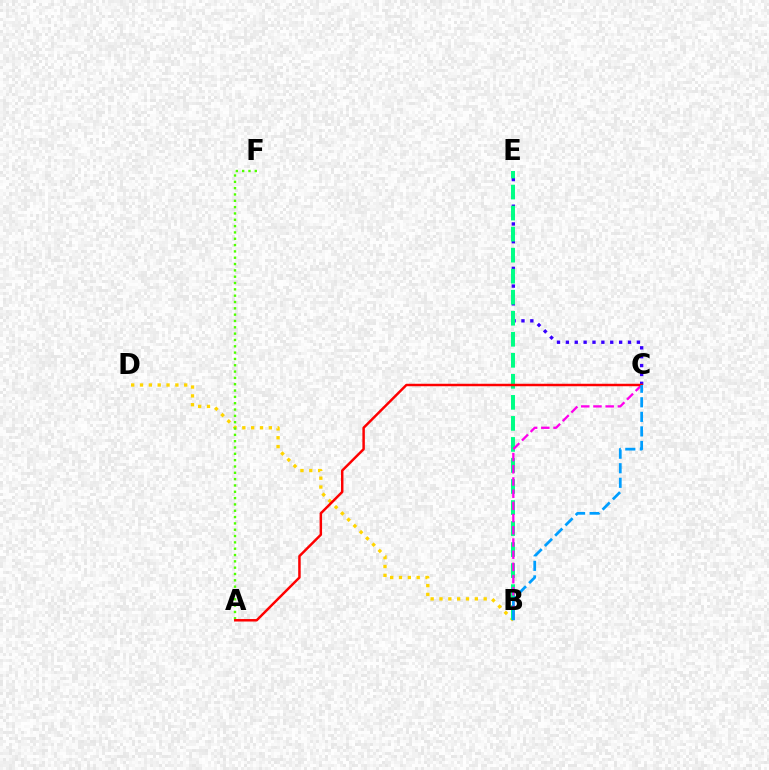{('B', 'D'): [{'color': '#ffd500', 'line_style': 'dotted', 'thickness': 2.4}], ('C', 'E'): [{'color': '#3700ff', 'line_style': 'dotted', 'thickness': 2.41}], ('B', 'E'): [{'color': '#00ff86', 'line_style': 'dashed', 'thickness': 2.86}], ('B', 'C'): [{'color': '#ff00ed', 'line_style': 'dashed', 'thickness': 1.66}, {'color': '#009eff', 'line_style': 'dashed', 'thickness': 1.98}], ('A', 'F'): [{'color': '#4fff00', 'line_style': 'dotted', 'thickness': 1.72}], ('A', 'C'): [{'color': '#ff0000', 'line_style': 'solid', 'thickness': 1.78}]}